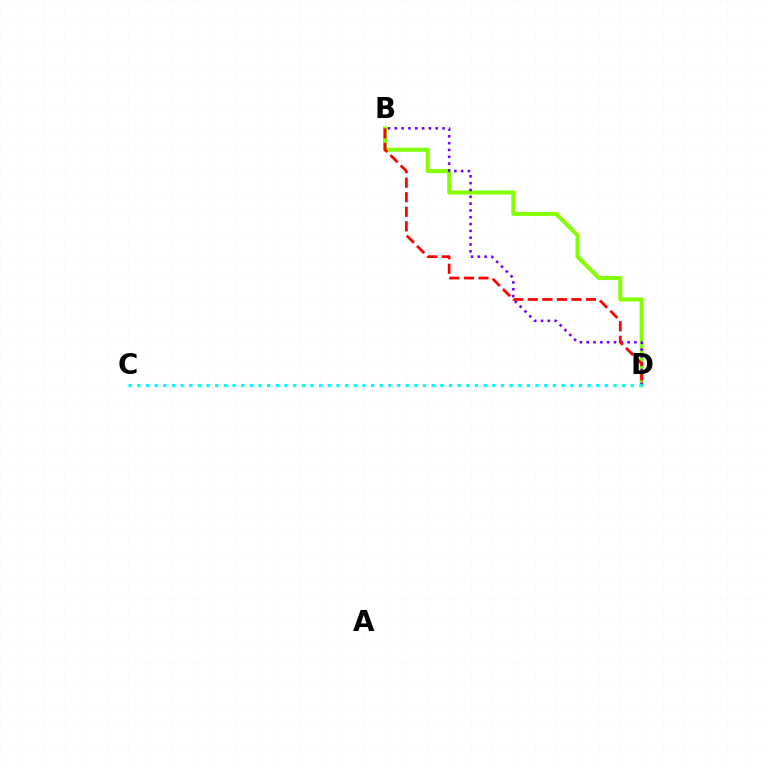{('B', 'D'): [{'color': '#84ff00', 'line_style': 'solid', 'thickness': 2.9}, {'color': '#7200ff', 'line_style': 'dotted', 'thickness': 1.85}, {'color': '#ff0000', 'line_style': 'dashed', 'thickness': 1.98}], ('C', 'D'): [{'color': '#00fff6', 'line_style': 'dotted', 'thickness': 2.35}]}